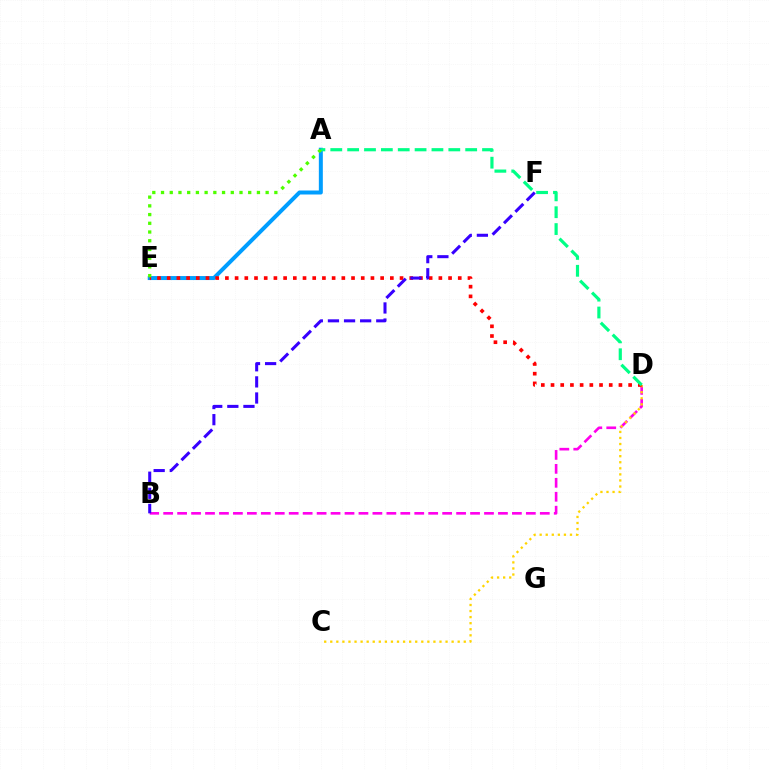{('B', 'D'): [{'color': '#ff00ed', 'line_style': 'dashed', 'thickness': 1.89}], ('A', 'E'): [{'color': '#009eff', 'line_style': 'solid', 'thickness': 2.87}, {'color': '#4fff00', 'line_style': 'dotted', 'thickness': 2.37}], ('C', 'D'): [{'color': '#ffd500', 'line_style': 'dotted', 'thickness': 1.65}], ('D', 'E'): [{'color': '#ff0000', 'line_style': 'dotted', 'thickness': 2.64}], ('A', 'D'): [{'color': '#00ff86', 'line_style': 'dashed', 'thickness': 2.29}], ('B', 'F'): [{'color': '#3700ff', 'line_style': 'dashed', 'thickness': 2.19}]}